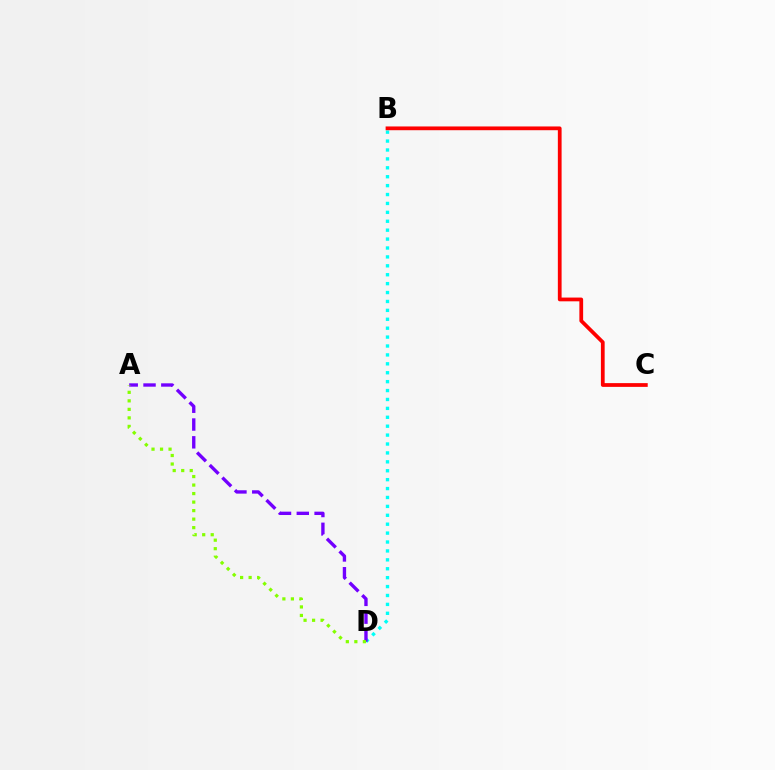{('B', 'D'): [{'color': '#00fff6', 'line_style': 'dotted', 'thickness': 2.42}], ('B', 'C'): [{'color': '#ff0000', 'line_style': 'solid', 'thickness': 2.7}], ('A', 'D'): [{'color': '#7200ff', 'line_style': 'dashed', 'thickness': 2.42}, {'color': '#84ff00', 'line_style': 'dotted', 'thickness': 2.31}]}